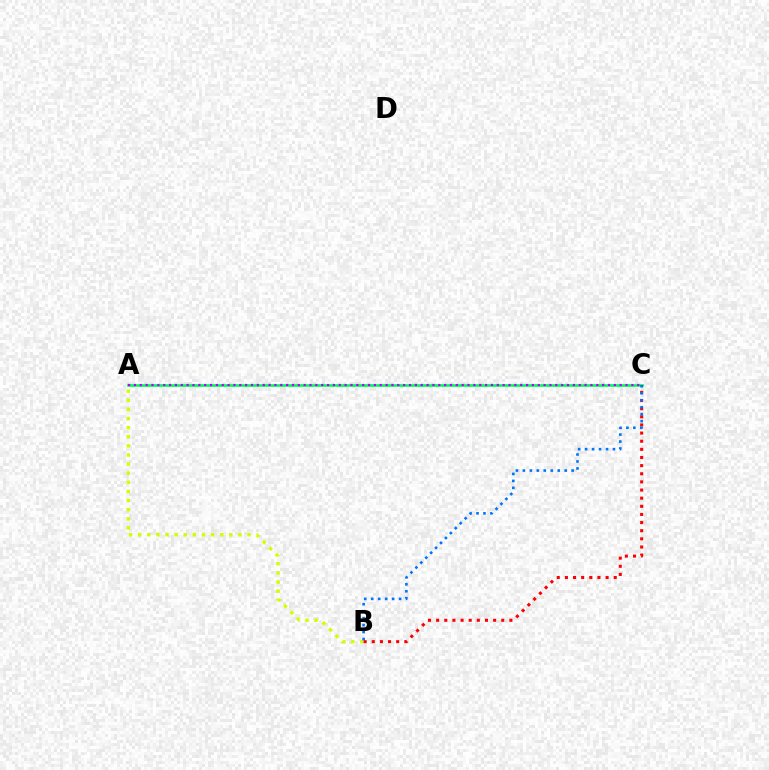{('A', 'C'): [{'color': '#00ff5c', 'line_style': 'solid', 'thickness': 1.95}, {'color': '#b900ff', 'line_style': 'dotted', 'thickness': 1.59}], ('A', 'B'): [{'color': '#d1ff00', 'line_style': 'dotted', 'thickness': 2.48}], ('B', 'C'): [{'color': '#ff0000', 'line_style': 'dotted', 'thickness': 2.21}, {'color': '#0074ff', 'line_style': 'dotted', 'thickness': 1.89}]}